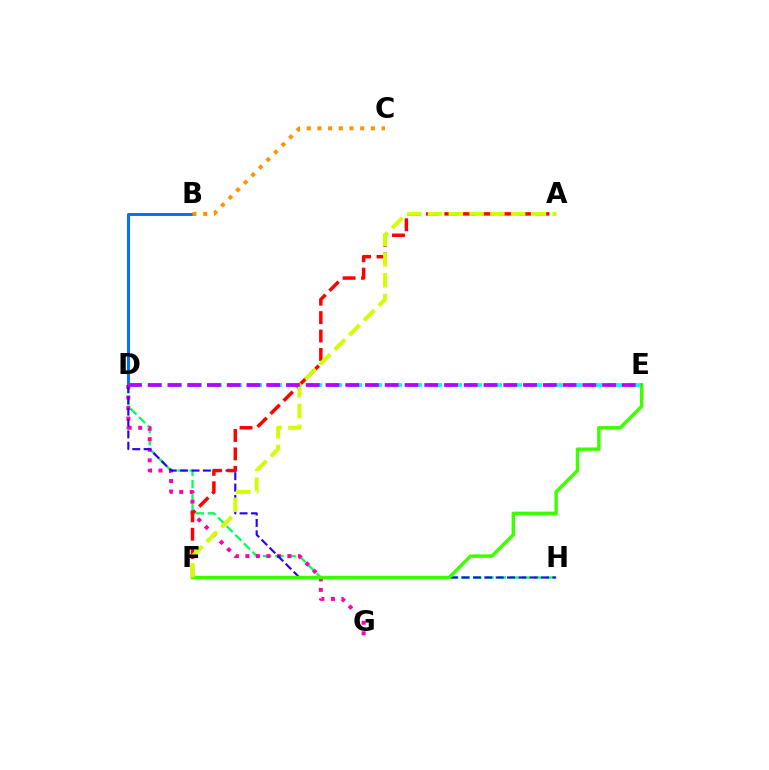{('D', 'H'): [{'color': '#00ff5c', 'line_style': 'dashed', 'thickness': 1.65}, {'color': '#2500ff', 'line_style': 'dashed', 'thickness': 1.54}], ('D', 'E'): [{'color': '#00fff6', 'line_style': 'dashed', 'thickness': 2.72}, {'color': '#b900ff', 'line_style': 'dashed', 'thickness': 2.68}], ('B', 'D'): [{'color': '#0074ff', 'line_style': 'solid', 'thickness': 2.18}], ('D', 'G'): [{'color': '#ff00ac', 'line_style': 'dotted', 'thickness': 2.86}], ('A', 'F'): [{'color': '#ff0000', 'line_style': 'dashed', 'thickness': 2.5}, {'color': '#d1ff00', 'line_style': 'dashed', 'thickness': 2.82}], ('E', 'F'): [{'color': '#3dff00', 'line_style': 'solid', 'thickness': 2.48}], ('B', 'C'): [{'color': '#ff9400', 'line_style': 'dotted', 'thickness': 2.9}]}